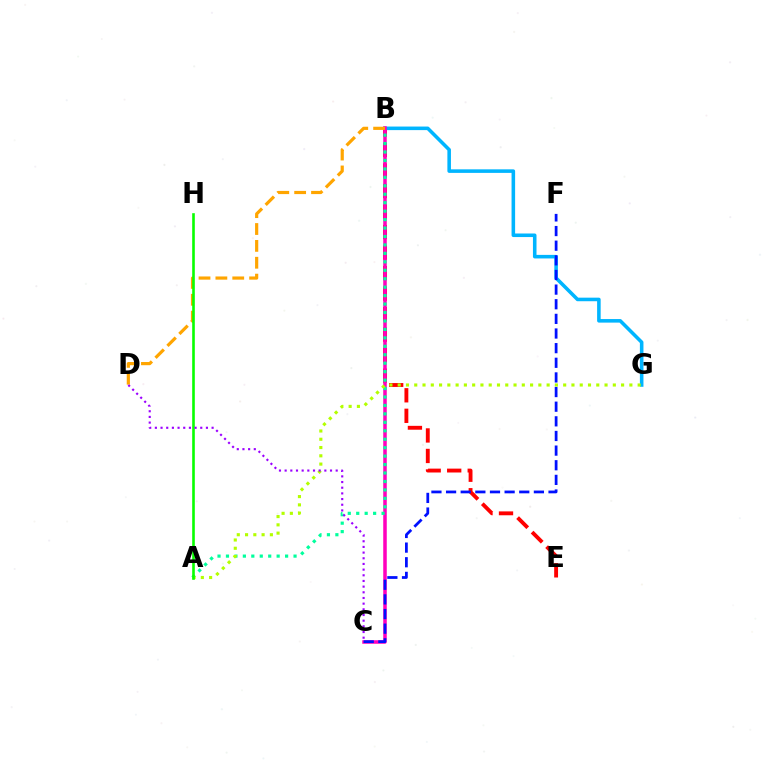{('B', 'E'): [{'color': '#ff0000', 'line_style': 'dashed', 'thickness': 2.79}], ('B', 'G'): [{'color': '#00b5ff', 'line_style': 'solid', 'thickness': 2.56}], ('B', 'C'): [{'color': '#ff00bd', 'line_style': 'solid', 'thickness': 2.54}], ('A', 'B'): [{'color': '#00ff9d', 'line_style': 'dotted', 'thickness': 2.3}], ('A', 'G'): [{'color': '#b3ff00', 'line_style': 'dotted', 'thickness': 2.25}], ('C', 'F'): [{'color': '#0010ff', 'line_style': 'dashed', 'thickness': 1.99}], ('B', 'D'): [{'color': '#ffa500', 'line_style': 'dashed', 'thickness': 2.29}], ('A', 'H'): [{'color': '#08ff00', 'line_style': 'solid', 'thickness': 1.88}], ('C', 'D'): [{'color': '#9b00ff', 'line_style': 'dotted', 'thickness': 1.54}]}